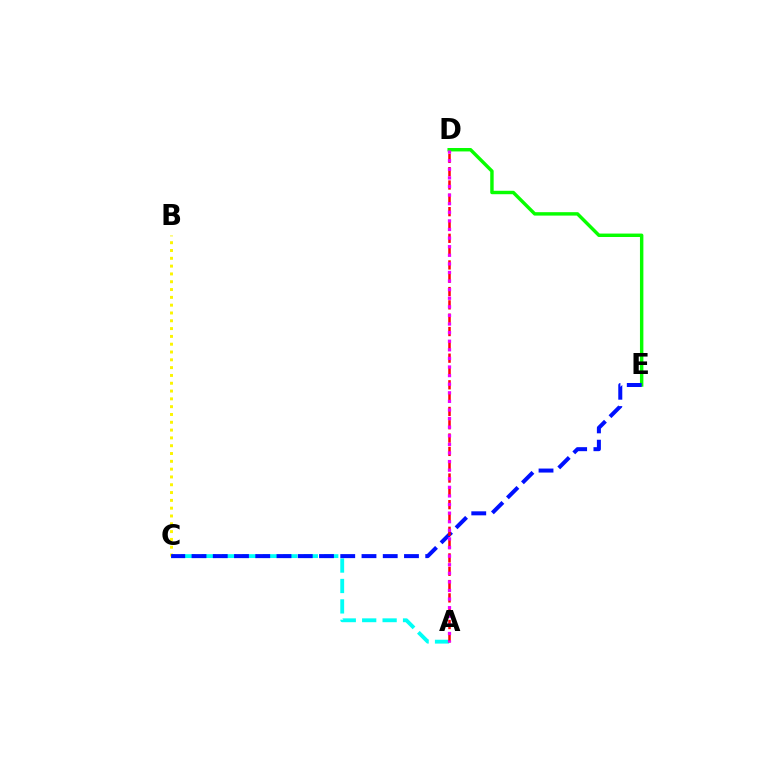{('A', 'C'): [{'color': '#00fff6', 'line_style': 'dashed', 'thickness': 2.77}], ('D', 'E'): [{'color': '#08ff00', 'line_style': 'solid', 'thickness': 2.47}], ('B', 'C'): [{'color': '#fcf500', 'line_style': 'dotted', 'thickness': 2.12}], ('C', 'E'): [{'color': '#0010ff', 'line_style': 'dashed', 'thickness': 2.89}], ('A', 'D'): [{'color': '#ff0000', 'line_style': 'dashed', 'thickness': 1.81}, {'color': '#ee00ff', 'line_style': 'dotted', 'thickness': 2.34}]}